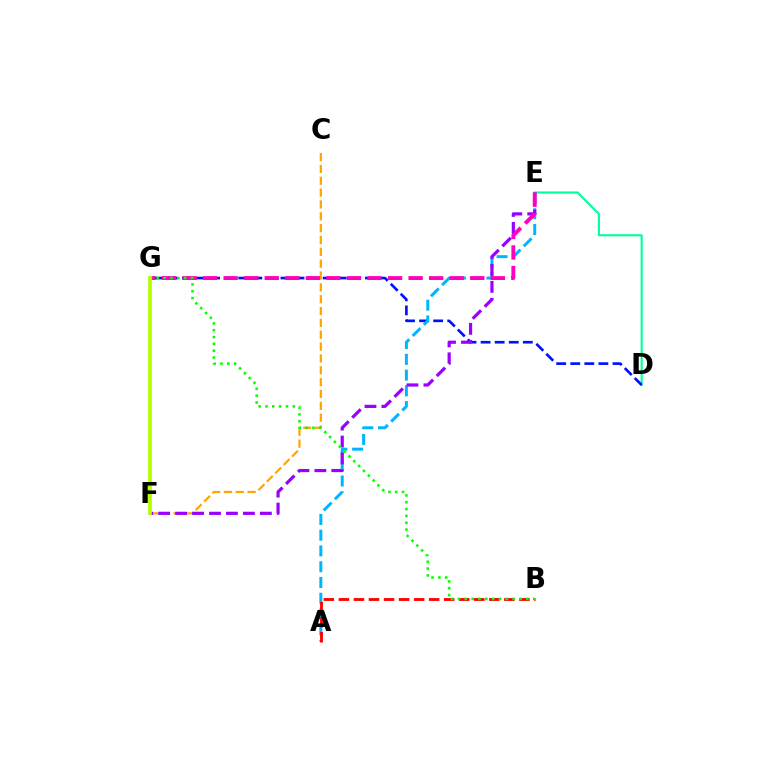{('D', 'E'): [{'color': '#00ff9d', 'line_style': 'solid', 'thickness': 1.52}], ('C', 'F'): [{'color': '#ffa500', 'line_style': 'dashed', 'thickness': 1.61}], ('D', 'G'): [{'color': '#0010ff', 'line_style': 'dashed', 'thickness': 1.91}], ('A', 'E'): [{'color': '#00b5ff', 'line_style': 'dashed', 'thickness': 2.14}], ('A', 'B'): [{'color': '#ff0000', 'line_style': 'dashed', 'thickness': 2.04}], ('E', 'F'): [{'color': '#9b00ff', 'line_style': 'dashed', 'thickness': 2.3}], ('E', 'G'): [{'color': '#ff00bd', 'line_style': 'dashed', 'thickness': 2.79}], ('B', 'G'): [{'color': '#08ff00', 'line_style': 'dotted', 'thickness': 1.86}], ('F', 'G'): [{'color': '#b3ff00', 'line_style': 'solid', 'thickness': 2.69}]}